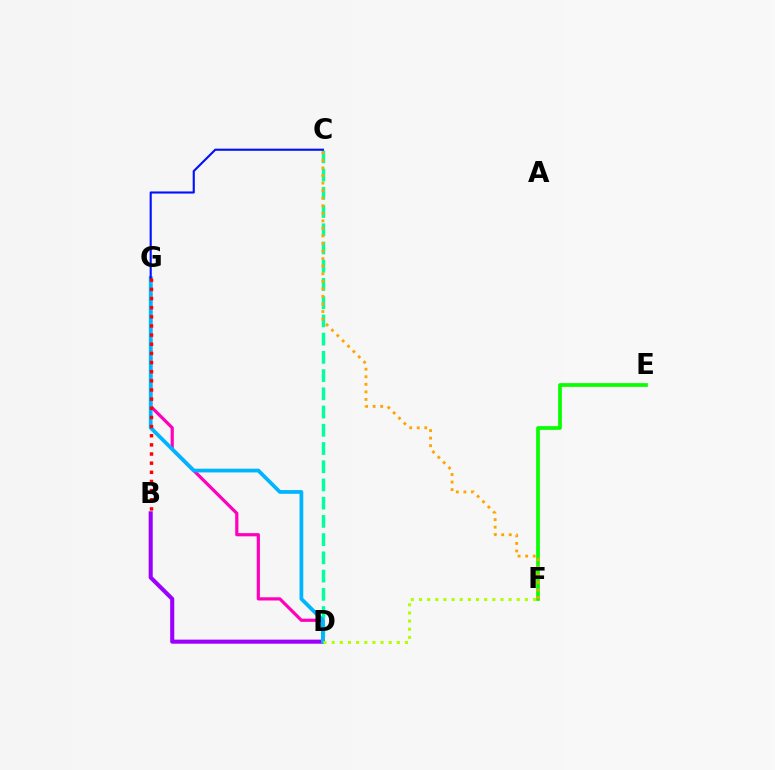{('D', 'G'): [{'color': '#ff00bd', 'line_style': 'solid', 'thickness': 2.3}, {'color': '#00b5ff', 'line_style': 'solid', 'thickness': 2.7}], ('B', 'D'): [{'color': '#9b00ff', 'line_style': 'solid', 'thickness': 2.93}], ('C', 'D'): [{'color': '#00ff9d', 'line_style': 'dashed', 'thickness': 2.48}], ('E', 'F'): [{'color': '#08ff00', 'line_style': 'solid', 'thickness': 2.67}], ('C', 'G'): [{'color': '#0010ff', 'line_style': 'solid', 'thickness': 1.53}], ('D', 'F'): [{'color': '#b3ff00', 'line_style': 'dotted', 'thickness': 2.21}], ('C', 'F'): [{'color': '#ffa500', 'line_style': 'dotted', 'thickness': 2.05}], ('B', 'G'): [{'color': '#ff0000', 'line_style': 'dotted', 'thickness': 2.49}]}